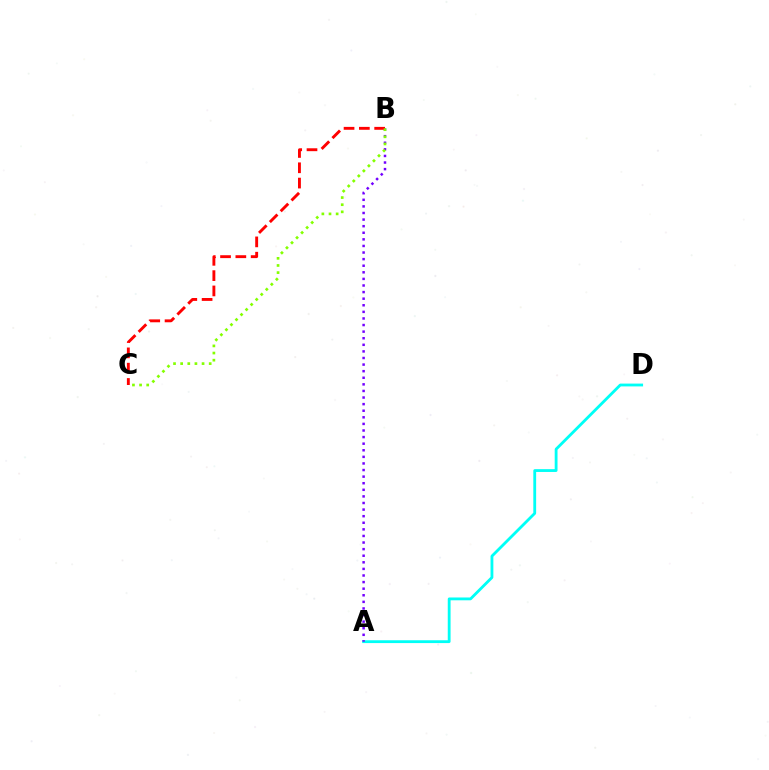{('A', 'D'): [{'color': '#00fff6', 'line_style': 'solid', 'thickness': 2.03}], ('A', 'B'): [{'color': '#7200ff', 'line_style': 'dotted', 'thickness': 1.79}], ('B', 'C'): [{'color': '#ff0000', 'line_style': 'dashed', 'thickness': 2.08}, {'color': '#84ff00', 'line_style': 'dotted', 'thickness': 1.94}]}